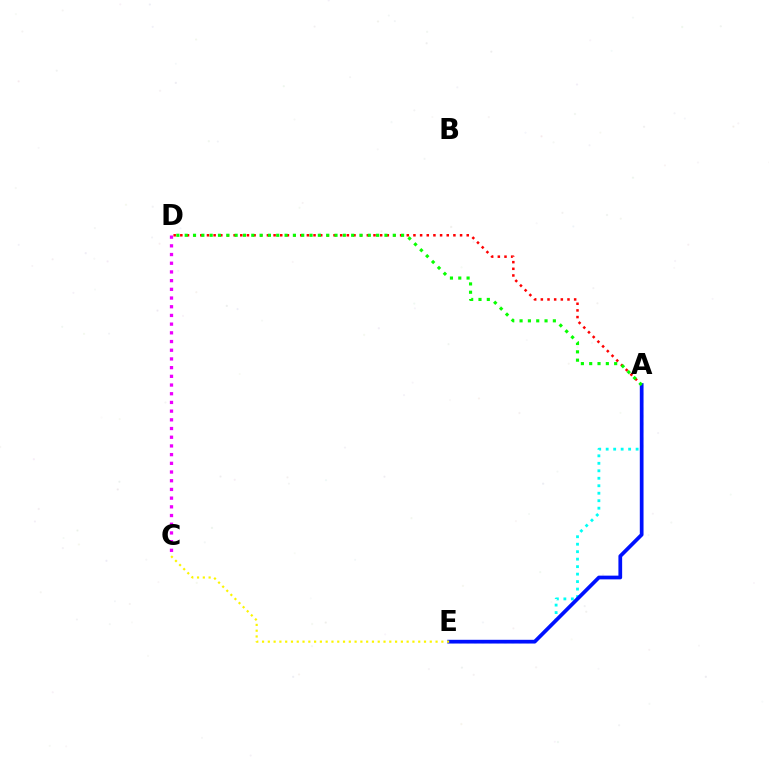{('A', 'E'): [{'color': '#00fff6', 'line_style': 'dotted', 'thickness': 2.03}, {'color': '#0010ff', 'line_style': 'solid', 'thickness': 2.69}], ('A', 'D'): [{'color': '#ff0000', 'line_style': 'dotted', 'thickness': 1.81}, {'color': '#08ff00', 'line_style': 'dotted', 'thickness': 2.26}], ('C', 'E'): [{'color': '#fcf500', 'line_style': 'dotted', 'thickness': 1.57}], ('C', 'D'): [{'color': '#ee00ff', 'line_style': 'dotted', 'thickness': 2.36}]}